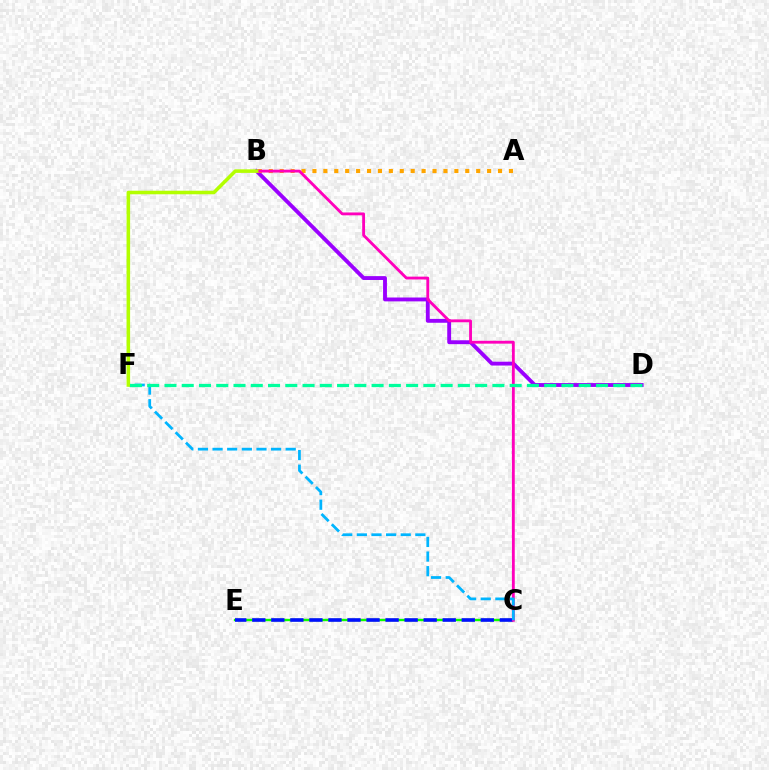{('B', 'D'): [{'color': '#9b00ff', 'line_style': 'solid', 'thickness': 2.78}], ('A', 'B'): [{'color': '#ffa500', 'line_style': 'dotted', 'thickness': 2.97}], ('C', 'E'): [{'color': '#ff0000', 'line_style': 'dashed', 'thickness': 1.52}, {'color': '#08ff00', 'line_style': 'solid', 'thickness': 1.69}, {'color': '#0010ff', 'line_style': 'dashed', 'thickness': 2.59}], ('B', 'C'): [{'color': '#ff00bd', 'line_style': 'solid', 'thickness': 2.05}], ('C', 'F'): [{'color': '#00b5ff', 'line_style': 'dashed', 'thickness': 1.99}], ('B', 'F'): [{'color': '#b3ff00', 'line_style': 'solid', 'thickness': 2.56}], ('D', 'F'): [{'color': '#00ff9d', 'line_style': 'dashed', 'thickness': 2.34}]}